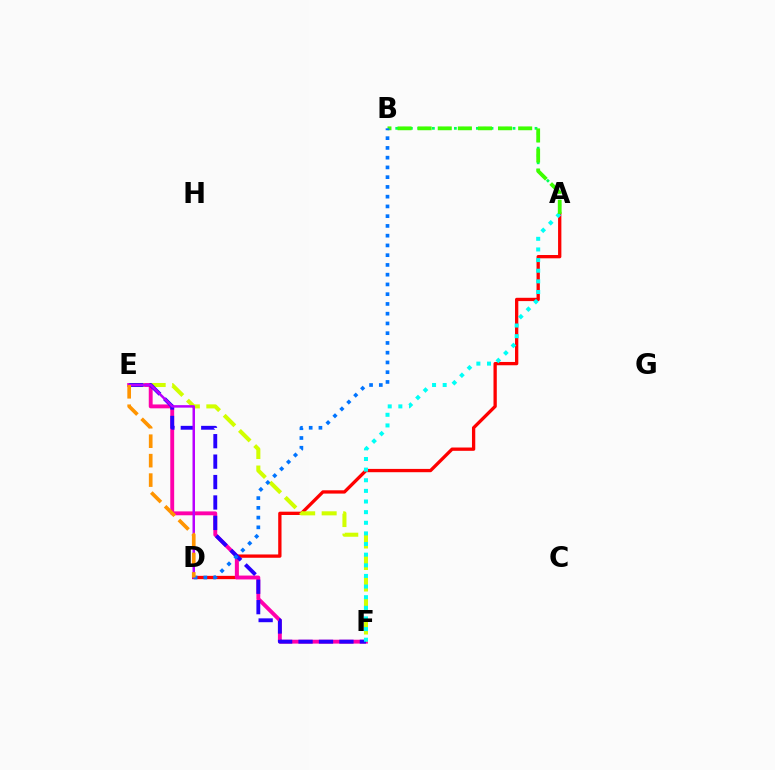{('A', 'D'): [{'color': '#ff0000', 'line_style': 'solid', 'thickness': 2.38}], ('E', 'F'): [{'color': '#ff00ac', 'line_style': 'solid', 'thickness': 2.79}, {'color': '#d1ff00', 'line_style': 'dashed', 'thickness': 2.92}, {'color': '#2500ff', 'line_style': 'dashed', 'thickness': 2.78}], ('D', 'E'): [{'color': '#b900ff', 'line_style': 'solid', 'thickness': 1.8}, {'color': '#ff9400', 'line_style': 'dashed', 'thickness': 2.64}], ('A', 'F'): [{'color': '#00fff6', 'line_style': 'dotted', 'thickness': 2.89}], ('A', 'B'): [{'color': '#00ff5c', 'line_style': 'dotted', 'thickness': 1.99}, {'color': '#3dff00', 'line_style': 'dashed', 'thickness': 2.73}], ('B', 'D'): [{'color': '#0074ff', 'line_style': 'dotted', 'thickness': 2.65}]}